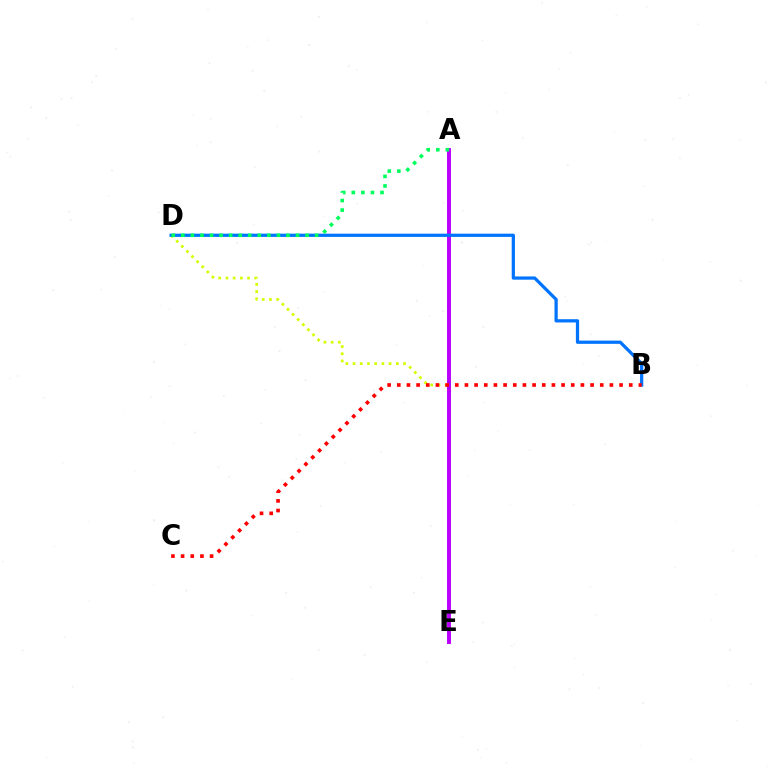{('D', 'E'): [{'color': '#d1ff00', 'line_style': 'dotted', 'thickness': 1.96}], ('A', 'E'): [{'color': '#b900ff', 'line_style': 'solid', 'thickness': 2.84}], ('B', 'D'): [{'color': '#0074ff', 'line_style': 'solid', 'thickness': 2.33}], ('A', 'D'): [{'color': '#00ff5c', 'line_style': 'dotted', 'thickness': 2.6}], ('B', 'C'): [{'color': '#ff0000', 'line_style': 'dotted', 'thickness': 2.63}]}